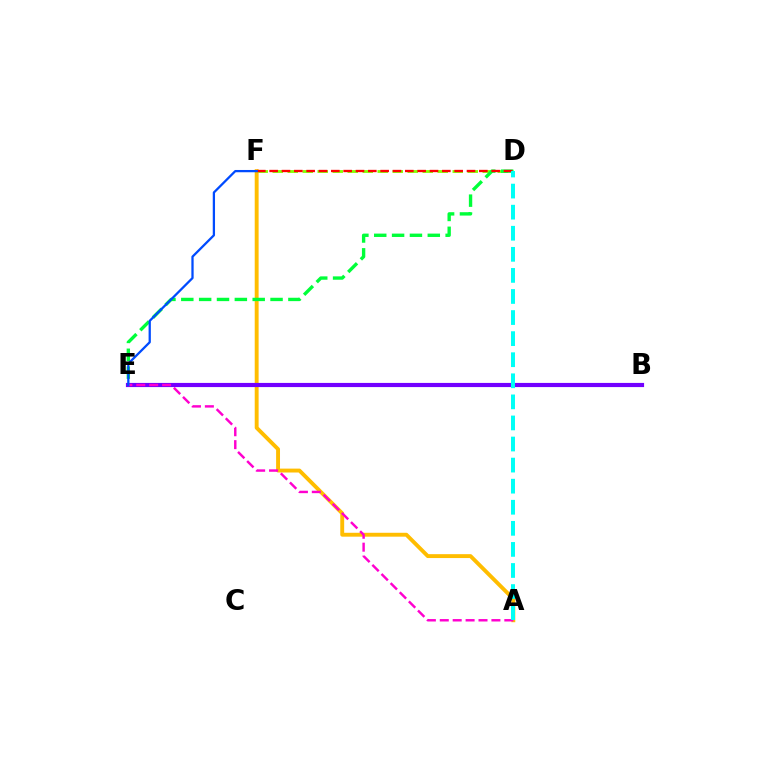{('D', 'F'): [{'color': '#84ff00', 'line_style': 'dashed', 'thickness': 2.04}, {'color': '#ff0000', 'line_style': 'dashed', 'thickness': 1.68}], ('A', 'F'): [{'color': '#ffbd00', 'line_style': 'solid', 'thickness': 2.8}], ('D', 'E'): [{'color': '#00ff39', 'line_style': 'dashed', 'thickness': 2.42}], ('B', 'E'): [{'color': '#7200ff', 'line_style': 'solid', 'thickness': 3.0}], ('A', 'E'): [{'color': '#ff00cf', 'line_style': 'dashed', 'thickness': 1.75}], ('E', 'F'): [{'color': '#004bff', 'line_style': 'solid', 'thickness': 1.63}], ('A', 'D'): [{'color': '#00fff6', 'line_style': 'dashed', 'thickness': 2.86}]}